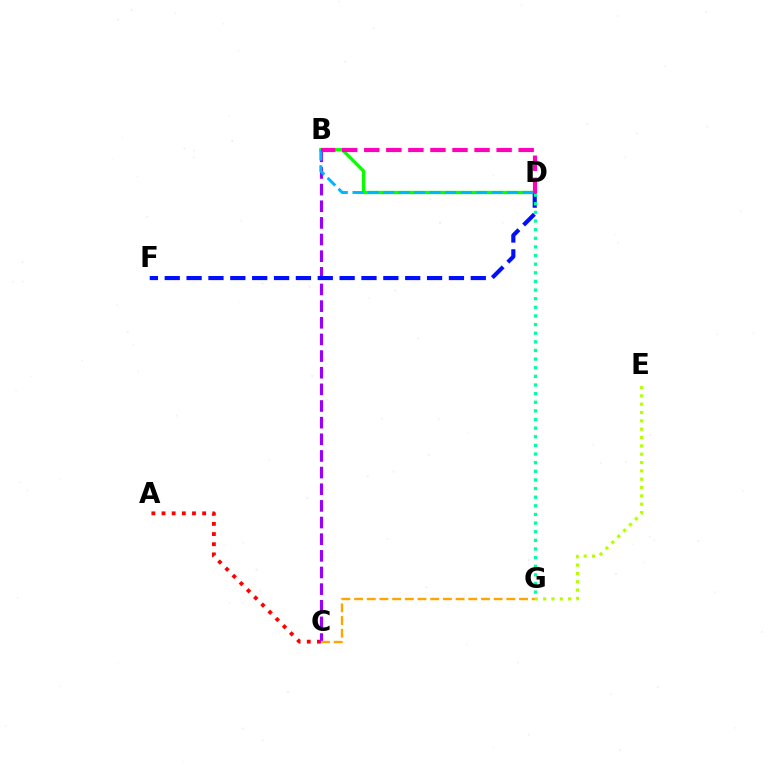{('B', 'D'): [{'color': '#08ff00', 'line_style': 'solid', 'thickness': 2.4}, {'color': '#00b5ff', 'line_style': 'dashed', 'thickness': 2.1}, {'color': '#ff00bd', 'line_style': 'dashed', 'thickness': 3.0}], ('A', 'C'): [{'color': '#ff0000', 'line_style': 'dotted', 'thickness': 2.76}], ('B', 'C'): [{'color': '#9b00ff', 'line_style': 'dashed', 'thickness': 2.26}], ('C', 'G'): [{'color': '#ffa500', 'line_style': 'dashed', 'thickness': 1.72}], ('D', 'F'): [{'color': '#0010ff', 'line_style': 'dashed', 'thickness': 2.97}], ('D', 'G'): [{'color': '#00ff9d', 'line_style': 'dotted', 'thickness': 2.34}], ('E', 'G'): [{'color': '#b3ff00', 'line_style': 'dotted', 'thickness': 2.26}]}